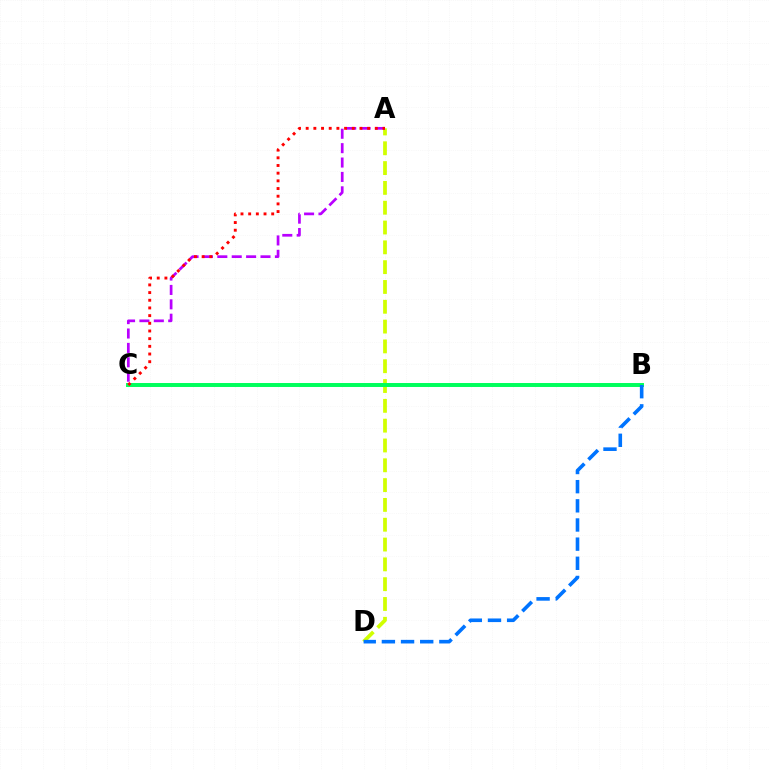{('A', 'D'): [{'color': '#d1ff00', 'line_style': 'dashed', 'thickness': 2.69}], ('A', 'C'): [{'color': '#b900ff', 'line_style': 'dashed', 'thickness': 1.96}, {'color': '#ff0000', 'line_style': 'dotted', 'thickness': 2.09}], ('B', 'C'): [{'color': '#00ff5c', 'line_style': 'solid', 'thickness': 2.85}], ('B', 'D'): [{'color': '#0074ff', 'line_style': 'dashed', 'thickness': 2.6}]}